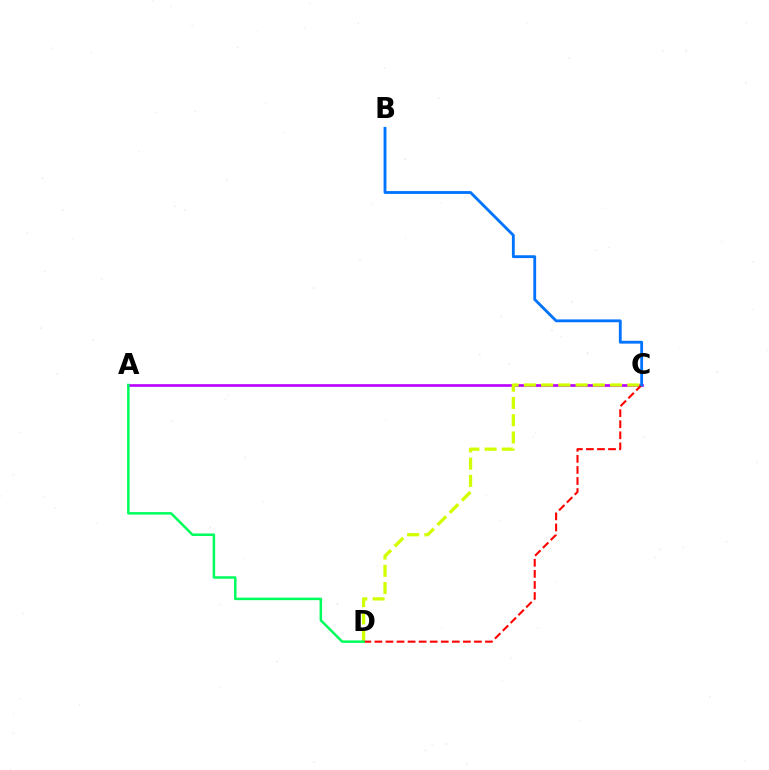{('A', 'C'): [{'color': '#b900ff', 'line_style': 'solid', 'thickness': 1.9}], ('C', 'D'): [{'color': '#d1ff00', 'line_style': 'dashed', 'thickness': 2.34}, {'color': '#ff0000', 'line_style': 'dashed', 'thickness': 1.5}], ('A', 'D'): [{'color': '#00ff5c', 'line_style': 'solid', 'thickness': 1.8}], ('B', 'C'): [{'color': '#0074ff', 'line_style': 'solid', 'thickness': 2.04}]}